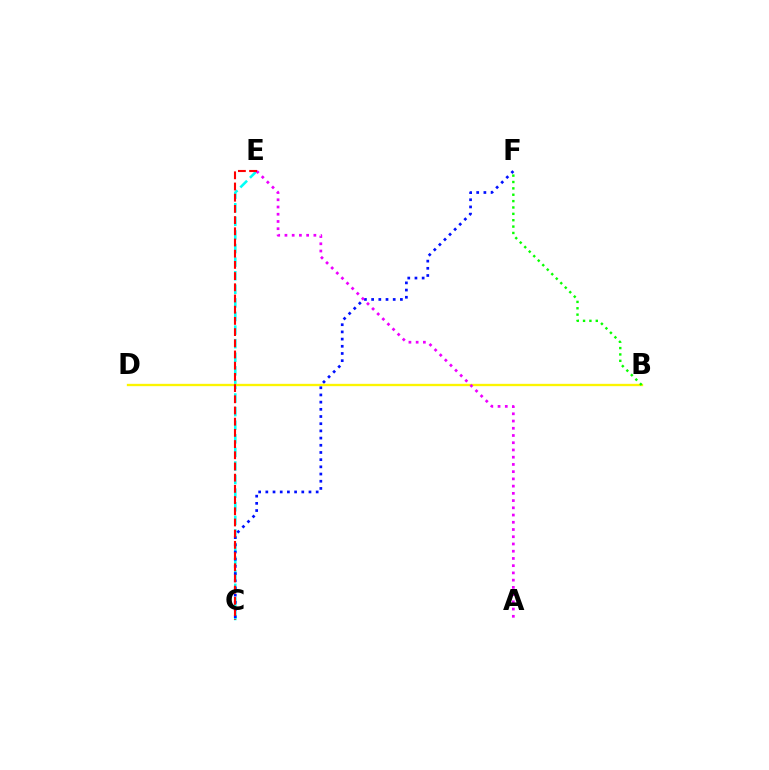{('C', 'E'): [{'color': '#00fff6', 'line_style': 'dashed', 'thickness': 1.85}, {'color': '#ff0000', 'line_style': 'dashed', 'thickness': 1.52}], ('B', 'D'): [{'color': '#fcf500', 'line_style': 'solid', 'thickness': 1.68}], ('B', 'F'): [{'color': '#08ff00', 'line_style': 'dotted', 'thickness': 1.73}], ('C', 'F'): [{'color': '#0010ff', 'line_style': 'dotted', 'thickness': 1.95}], ('A', 'E'): [{'color': '#ee00ff', 'line_style': 'dotted', 'thickness': 1.96}]}